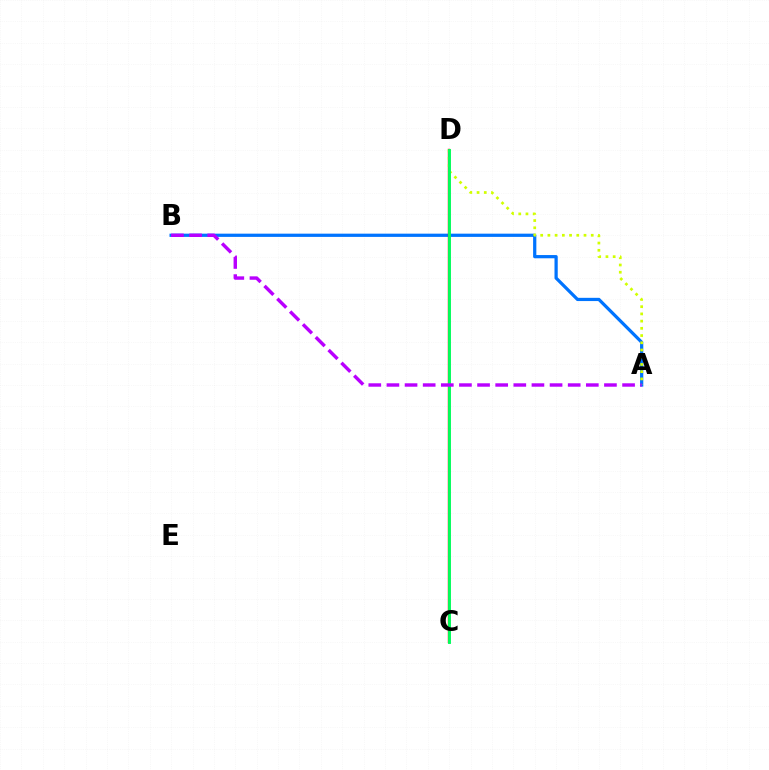{('A', 'B'): [{'color': '#0074ff', 'line_style': 'solid', 'thickness': 2.33}, {'color': '#b900ff', 'line_style': 'dashed', 'thickness': 2.46}], ('C', 'D'): [{'color': '#ff0000', 'line_style': 'solid', 'thickness': 1.72}, {'color': '#00ff5c', 'line_style': 'solid', 'thickness': 2.09}], ('A', 'D'): [{'color': '#d1ff00', 'line_style': 'dotted', 'thickness': 1.96}]}